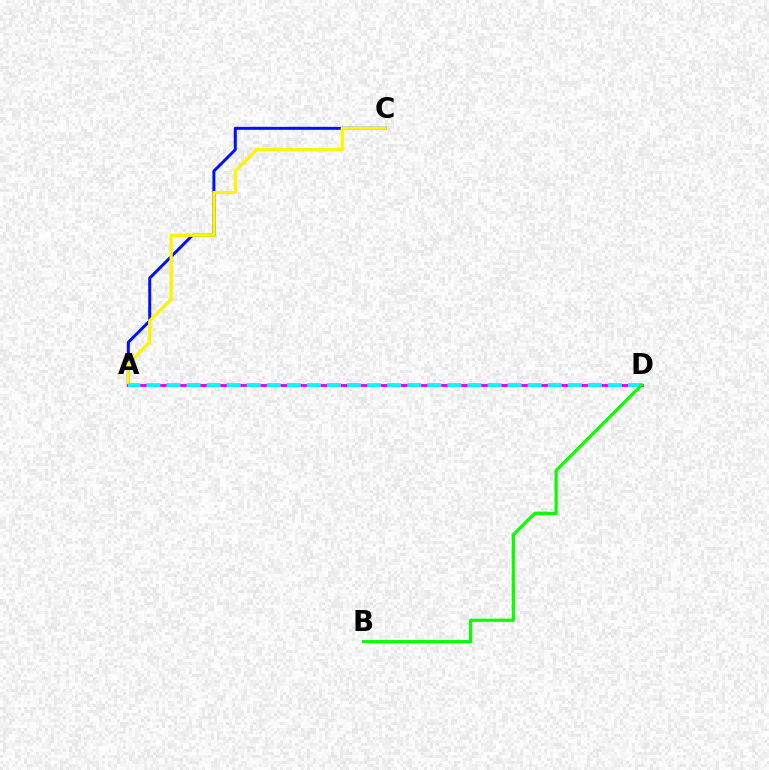{('A', 'C'): [{'color': '#0010ff', 'line_style': 'solid', 'thickness': 2.15}, {'color': '#fcf500', 'line_style': 'solid', 'thickness': 2.31}], ('A', 'D'): [{'color': '#ff0000', 'line_style': 'dashed', 'thickness': 2.02}, {'color': '#ee00ff', 'line_style': 'solid', 'thickness': 2.11}, {'color': '#00fff6', 'line_style': 'dashed', 'thickness': 2.73}], ('B', 'D'): [{'color': '#08ff00', 'line_style': 'solid', 'thickness': 2.31}]}